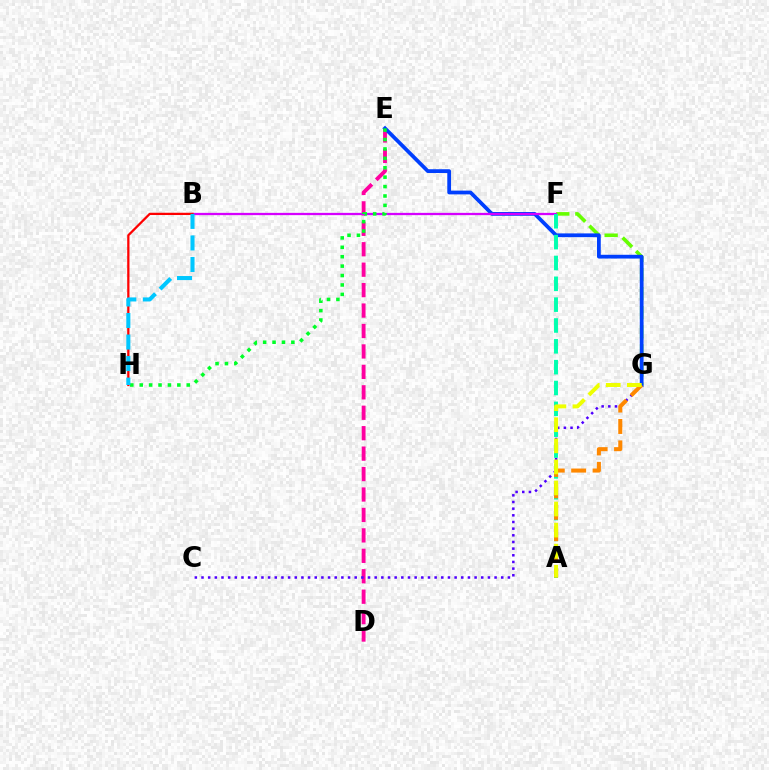{('D', 'E'): [{'color': '#ff00a0', 'line_style': 'dashed', 'thickness': 2.78}], ('F', 'G'): [{'color': '#66ff00', 'line_style': 'dashed', 'thickness': 2.59}], ('C', 'G'): [{'color': '#4f00ff', 'line_style': 'dotted', 'thickness': 1.81}], ('E', 'G'): [{'color': '#003fff', 'line_style': 'solid', 'thickness': 2.71}], ('B', 'F'): [{'color': '#d600ff', 'line_style': 'solid', 'thickness': 1.63}], ('A', 'F'): [{'color': '#00ffaf', 'line_style': 'dashed', 'thickness': 2.83}], ('A', 'G'): [{'color': '#ff8800', 'line_style': 'dashed', 'thickness': 2.91}, {'color': '#eeff00', 'line_style': 'dashed', 'thickness': 2.86}], ('E', 'H'): [{'color': '#00ff27', 'line_style': 'dotted', 'thickness': 2.56}], ('B', 'H'): [{'color': '#ff0000', 'line_style': 'solid', 'thickness': 1.63}, {'color': '#00c7ff', 'line_style': 'dashed', 'thickness': 2.93}]}